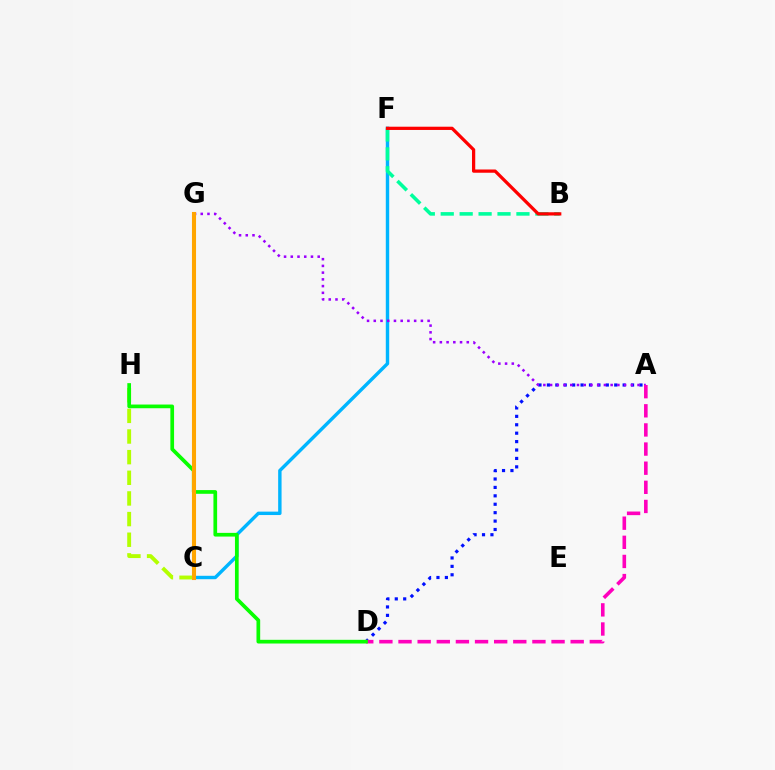{('C', 'F'): [{'color': '#00b5ff', 'line_style': 'solid', 'thickness': 2.46}], ('A', 'D'): [{'color': '#0010ff', 'line_style': 'dotted', 'thickness': 2.29}, {'color': '#ff00bd', 'line_style': 'dashed', 'thickness': 2.6}], ('A', 'G'): [{'color': '#9b00ff', 'line_style': 'dotted', 'thickness': 1.83}], ('C', 'H'): [{'color': '#b3ff00', 'line_style': 'dashed', 'thickness': 2.8}], ('D', 'H'): [{'color': '#08ff00', 'line_style': 'solid', 'thickness': 2.66}], ('B', 'F'): [{'color': '#00ff9d', 'line_style': 'dashed', 'thickness': 2.57}, {'color': '#ff0000', 'line_style': 'solid', 'thickness': 2.34}], ('C', 'G'): [{'color': '#ffa500', 'line_style': 'solid', 'thickness': 2.94}]}